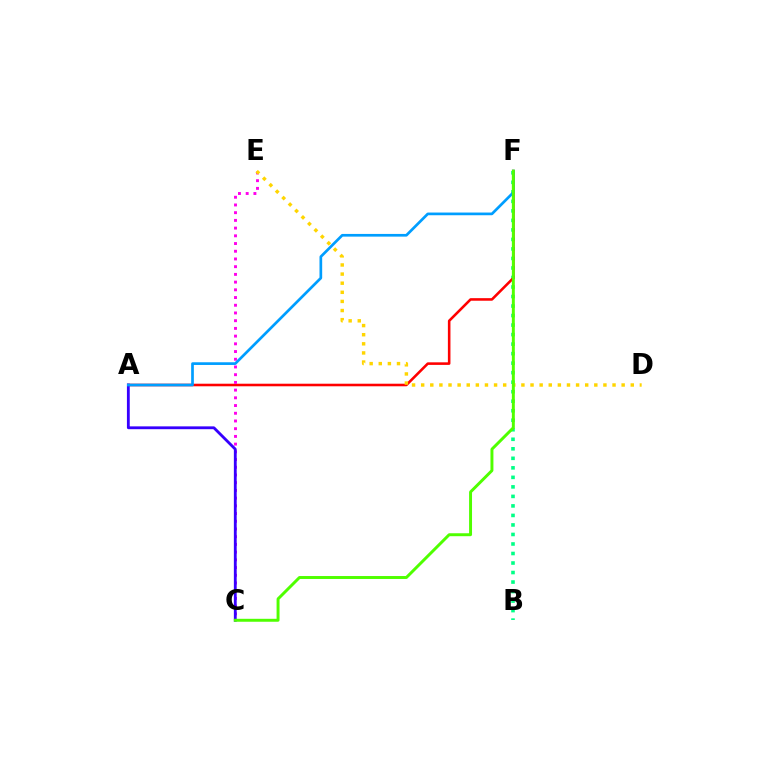{('B', 'F'): [{'color': '#00ff86', 'line_style': 'dotted', 'thickness': 2.59}], ('A', 'F'): [{'color': '#ff0000', 'line_style': 'solid', 'thickness': 1.85}, {'color': '#009eff', 'line_style': 'solid', 'thickness': 1.94}], ('C', 'E'): [{'color': '#ff00ed', 'line_style': 'dotted', 'thickness': 2.1}], ('D', 'E'): [{'color': '#ffd500', 'line_style': 'dotted', 'thickness': 2.48}], ('A', 'C'): [{'color': '#3700ff', 'line_style': 'solid', 'thickness': 2.03}], ('C', 'F'): [{'color': '#4fff00', 'line_style': 'solid', 'thickness': 2.12}]}